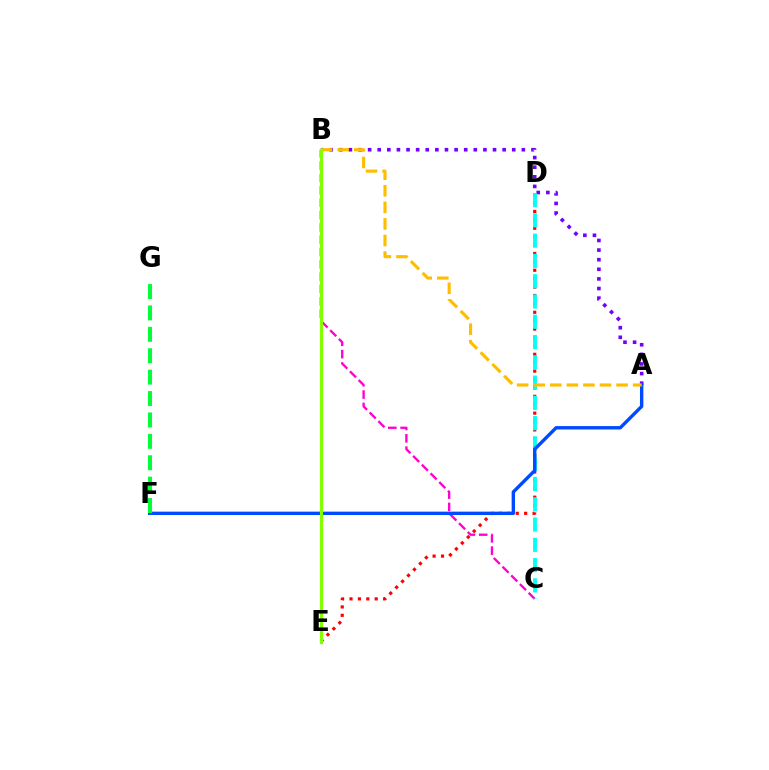{('B', 'C'): [{'color': '#ff00cf', 'line_style': 'dashed', 'thickness': 1.68}], ('A', 'B'): [{'color': '#7200ff', 'line_style': 'dotted', 'thickness': 2.61}, {'color': '#ffbd00', 'line_style': 'dashed', 'thickness': 2.25}], ('D', 'E'): [{'color': '#ff0000', 'line_style': 'dotted', 'thickness': 2.28}], ('C', 'D'): [{'color': '#00fff6', 'line_style': 'dashed', 'thickness': 2.75}], ('A', 'F'): [{'color': '#004bff', 'line_style': 'solid', 'thickness': 2.44}], ('F', 'G'): [{'color': '#00ff39', 'line_style': 'dashed', 'thickness': 2.91}], ('B', 'E'): [{'color': '#84ff00', 'line_style': 'solid', 'thickness': 2.28}]}